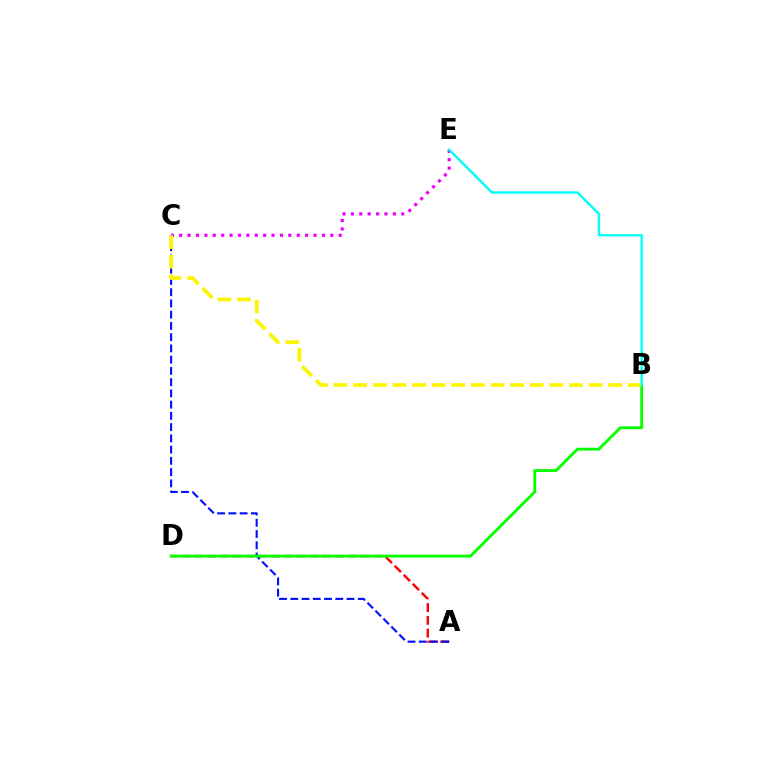{('A', 'D'): [{'color': '#ff0000', 'line_style': 'dashed', 'thickness': 1.73}], ('A', 'C'): [{'color': '#0010ff', 'line_style': 'dashed', 'thickness': 1.53}], ('C', 'E'): [{'color': '#ee00ff', 'line_style': 'dotted', 'thickness': 2.28}], ('B', 'D'): [{'color': '#08ff00', 'line_style': 'solid', 'thickness': 2.05}], ('B', 'C'): [{'color': '#fcf500', 'line_style': 'dashed', 'thickness': 2.67}], ('B', 'E'): [{'color': '#00fff6', 'line_style': 'solid', 'thickness': 1.72}]}